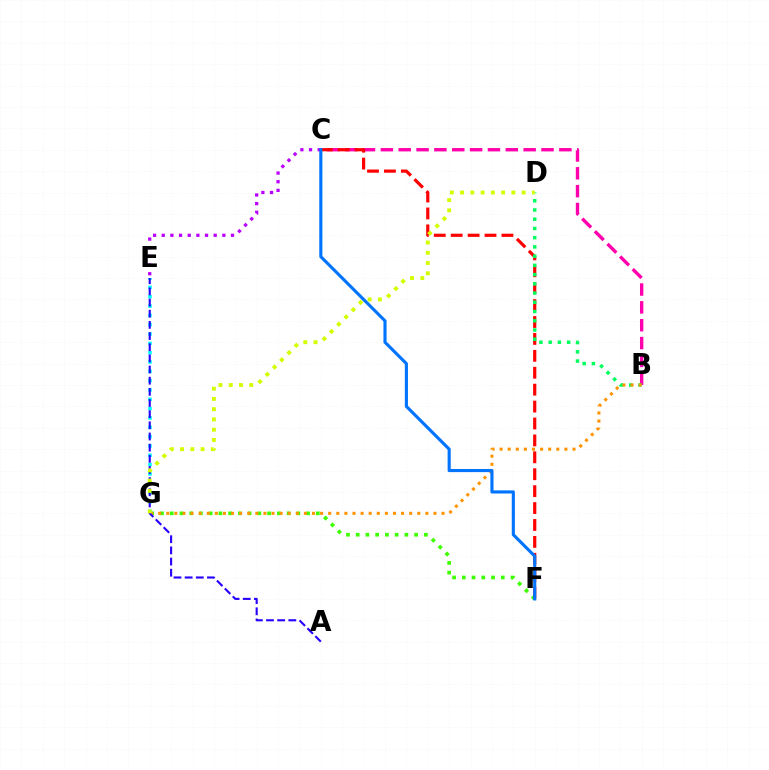{('E', 'G'): [{'color': '#00fff6', 'line_style': 'dotted', 'thickness': 2.53}], ('F', 'G'): [{'color': '#3dff00', 'line_style': 'dotted', 'thickness': 2.65}], ('B', 'C'): [{'color': '#ff00ac', 'line_style': 'dashed', 'thickness': 2.42}], ('C', 'F'): [{'color': '#ff0000', 'line_style': 'dashed', 'thickness': 2.3}, {'color': '#0074ff', 'line_style': 'solid', 'thickness': 2.25}], ('B', 'D'): [{'color': '#00ff5c', 'line_style': 'dotted', 'thickness': 2.51}], ('C', 'E'): [{'color': '#b900ff', 'line_style': 'dotted', 'thickness': 2.35}], ('B', 'G'): [{'color': '#ff9400', 'line_style': 'dotted', 'thickness': 2.2}], ('A', 'E'): [{'color': '#2500ff', 'line_style': 'dashed', 'thickness': 1.52}], ('D', 'G'): [{'color': '#d1ff00', 'line_style': 'dotted', 'thickness': 2.79}]}